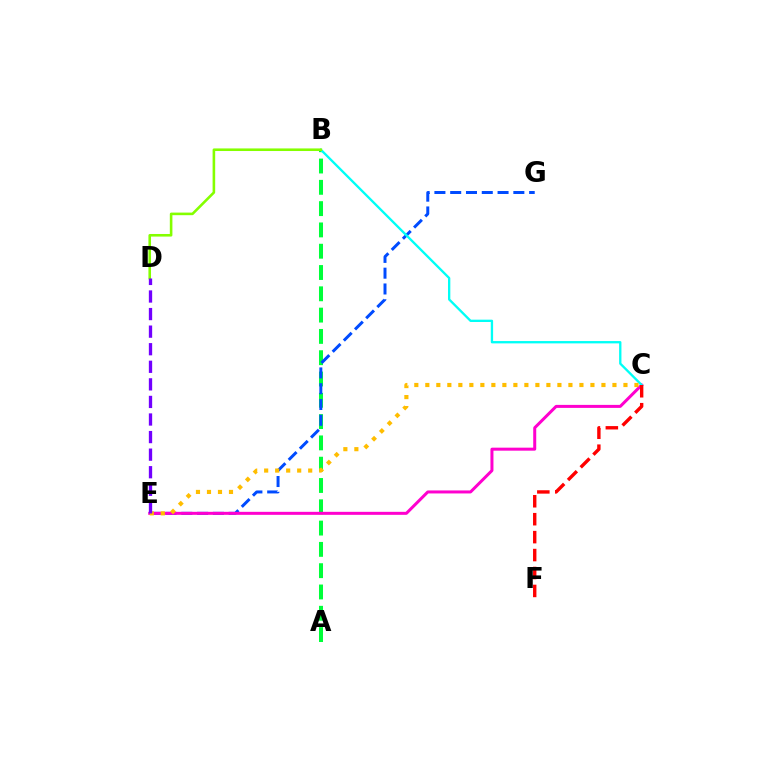{('A', 'B'): [{'color': '#00ff39', 'line_style': 'dashed', 'thickness': 2.89}], ('E', 'G'): [{'color': '#004bff', 'line_style': 'dashed', 'thickness': 2.15}], ('C', 'E'): [{'color': '#ff00cf', 'line_style': 'solid', 'thickness': 2.17}, {'color': '#ffbd00', 'line_style': 'dotted', 'thickness': 2.99}], ('B', 'C'): [{'color': '#00fff6', 'line_style': 'solid', 'thickness': 1.67}], ('B', 'D'): [{'color': '#84ff00', 'line_style': 'solid', 'thickness': 1.87}], ('D', 'E'): [{'color': '#7200ff', 'line_style': 'dashed', 'thickness': 2.39}], ('C', 'F'): [{'color': '#ff0000', 'line_style': 'dashed', 'thickness': 2.44}]}